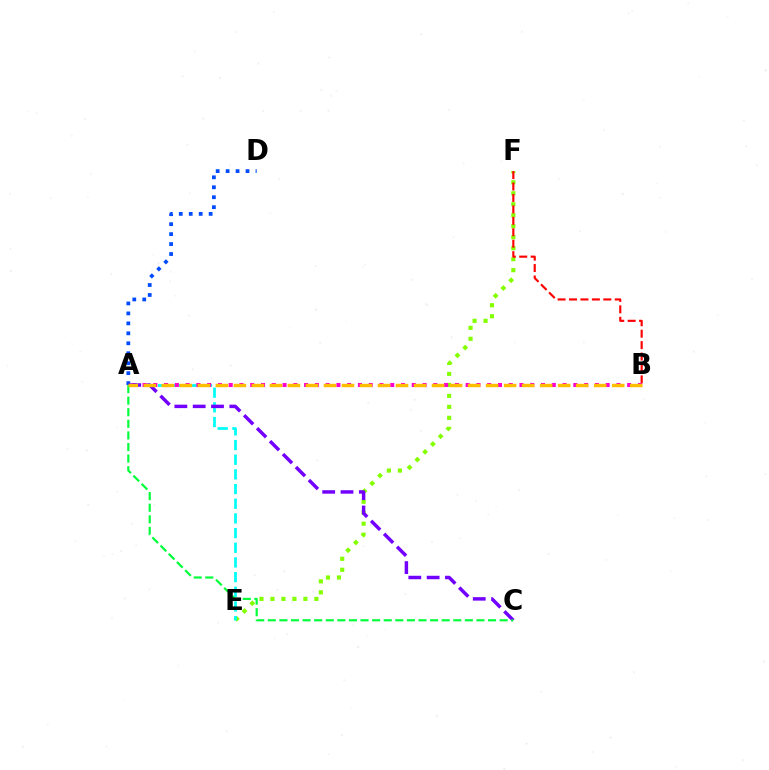{('E', 'F'): [{'color': '#84ff00', 'line_style': 'dotted', 'thickness': 2.99}], ('B', 'F'): [{'color': '#ff0000', 'line_style': 'dashed', 'thickness': 1.55}], ('A', 'E'): [{'color': '#00fff6', 'line_style': 'dashed', 'thickness': 1.99}], ('A', 'B'): [{'color': '#ff00cf', 'line_style': 'dotted', 'thickness': 2.93}, {'color': '#ffbd00', 'line_style': 'dashed', 'thickness': 2.45}], ('A', 'D'): [{'color': '#004bff', 'line_style': 'dotted', 'thickness': 2.71}], ('A', 'C'): [{'color': '#7200ff', 'line_style': 'dashed', 'thickness': 2.49}, {'color': '#00ff39', 'line_style': 'dashed', 'thickness': 1.57}]}